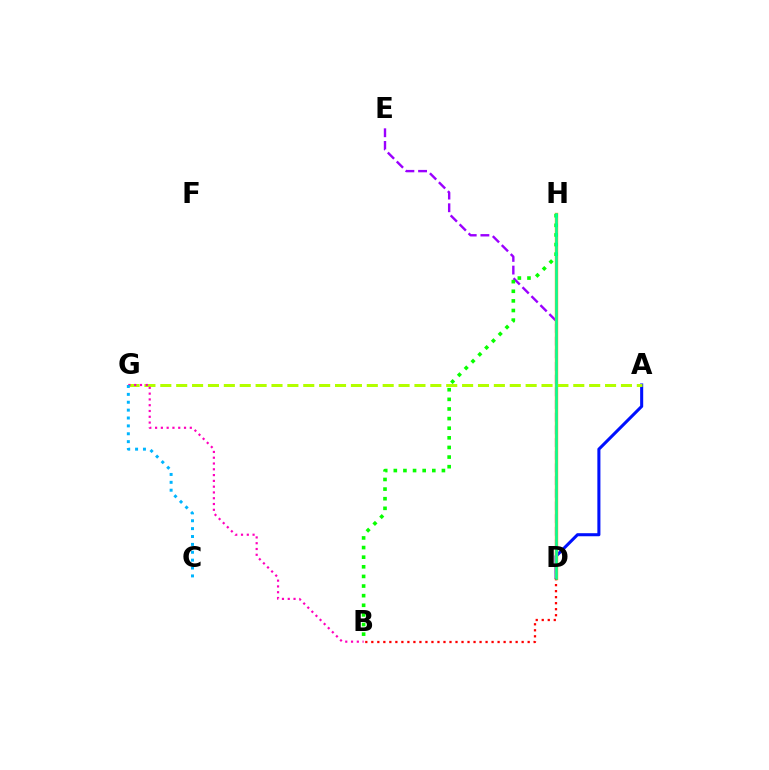{('A', 'D'): [{'color': '#0010ff', 'line_style': 'solid', 'thickness': 2.2}], ('D', 'E'): [{'color': '#9b00ff', 'line_style': 'dashed', 'thickness': 1.72}], ('D', 'H'): [{'color': '#ffa500', 'line_style': 'solid', 'thickness': 2.42}, {'color': '#00ff9d', 'line_style': 'solid', 'thickness': 1.8}], ('A', 'G'): [{'color': '#b3ff00', 'line_style': 'dashed', 'thickness': 2.16}], ('B', 'H'): [{'color': '#08ff00', 'line_style': 'dotted', 'thickness': 2.61}], ('B', 'G'): [{'color': '#ff00bd', 'line_style': 'dotted', 'thickness': 1.57}], ('C', 'G'): [{'color': '#00b5ff', 'line_style': 'dotted', 'thickness': 2.14}], ('B', 'D'): [{'color': '#ff0000', 'line_style': 'dotted', 'thickness': 1.63}]}